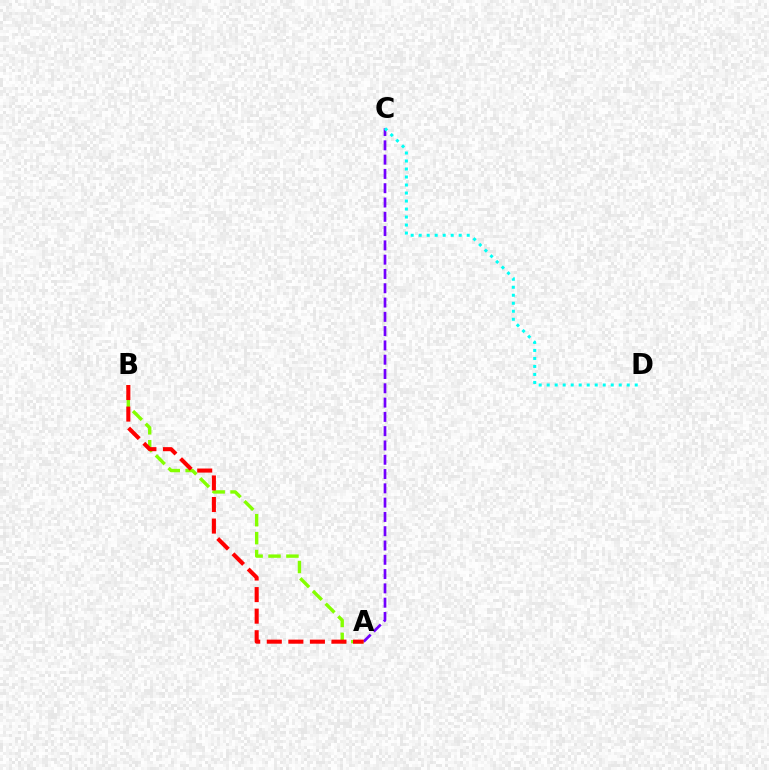{('A', 'B'): [{'color': '#84ff00', 'line_style': 'dashed', 'thickness': 2.43}, {'color': '#ff0000', 'line_style': 'dashed', 'thickness': 2.93}], ('A', 'C'): [{'color': '#7200ff', 'line_style': 'dashed', 'thickness': 1.94}], ('C', 'D'): [{'color': '#00fff6', 'line_style': 'dotted', 'thickness': 2.17}]}